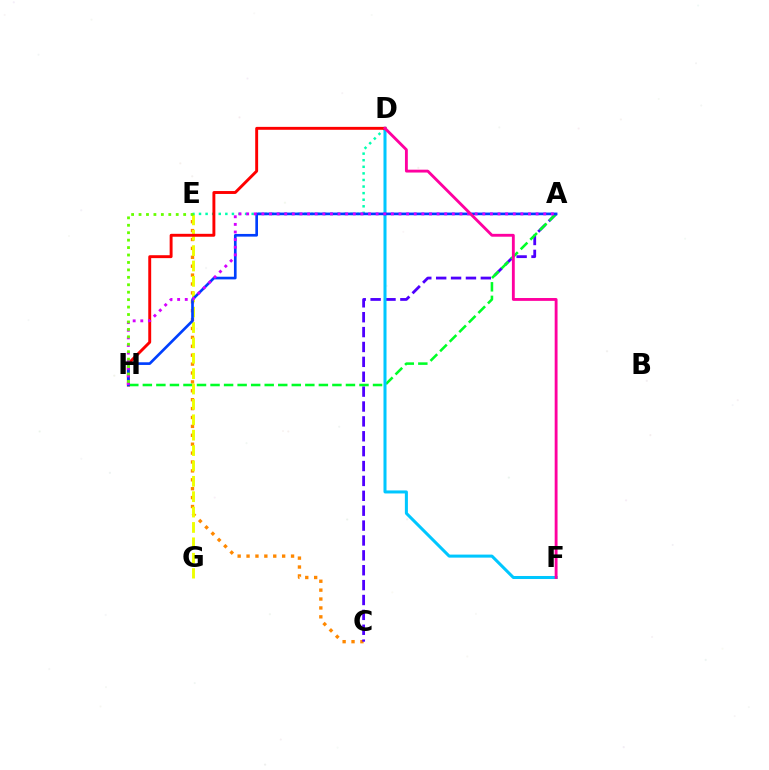{('C', 'E'): [{'color': '#ff8800', 'line_style': 'dotted', 'thickness': 2.42}], ('A', 'C'): [{'color': '#4f00ff', 'line_style': 'dashed', 'thickness': 2.02}], ('A', 'H'): [{'color': '#00ff27', 'line_style': 'dashed', 'thickness': 1.84}, {'color': '#003fff', 'line_style': 'solid', 'thickness': 1.92}, {'color': '#d600ff', 'line_style': 'dotted', 'thickness': 2.07}], ('E', 'G'): [{'color': '#eeff00', 'line_style': 'dashed', 'thickness': 2.09}], ('D', 'E'): [{'color': '#00ffaf', 'line_style': 'dotted', 'thickness': 1.79}], ('D', 'F'): [{'color': '#00c7ff', 'line_style': 'solid', 'thickness': 2.18}, {'color': '#ff00a0', 'line_style': 'solid', 'thickness': 2.06}], ('D', 'H'): [{'color': '#ff0000', 'line_style': 'solid', 'thickness': 2.1}], ('E', 'H'): [{'color': '#66ff00', 'line_style': 'dotted', 'thickness': 2.02}]}